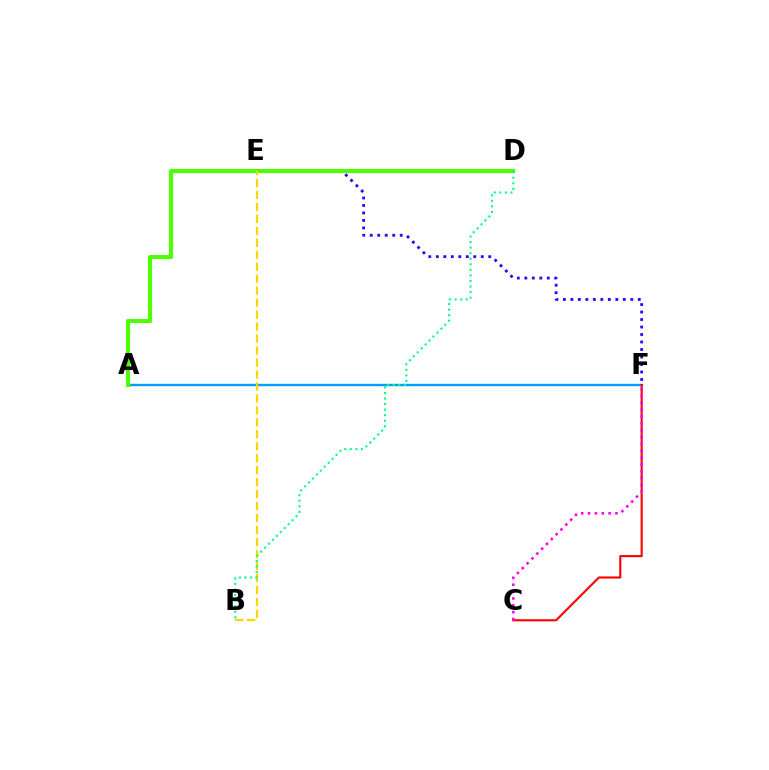{('A', 'F'): [{'color': '#009eff', 'line_style': 'solid', 'thickness': 1.73}], ('E', 'F'): [{'color': '#3700ff', 'line_style': 'dotted', 'thickness': 2.04}], ('A', 'D'): [{'color': '#4fff00', 'line_style': 'solid', 'thickness': 2.98}], ('C', 'F'): [{'color': '#ff0000', 'line_style': 'solid', 'thickness': 1.53}, {'color': '#ff00ed', 'line_style': 'dotted', 'thickness': 1.86}], ('B', 'E'): [{'color': '#ffd500', 'line_style': 'dashed', 'thickness': 1.63}], ('B', 'D'): [{'color': '#00ff86', 'line_style': 'dotted', 'thickness': 1.51}]}